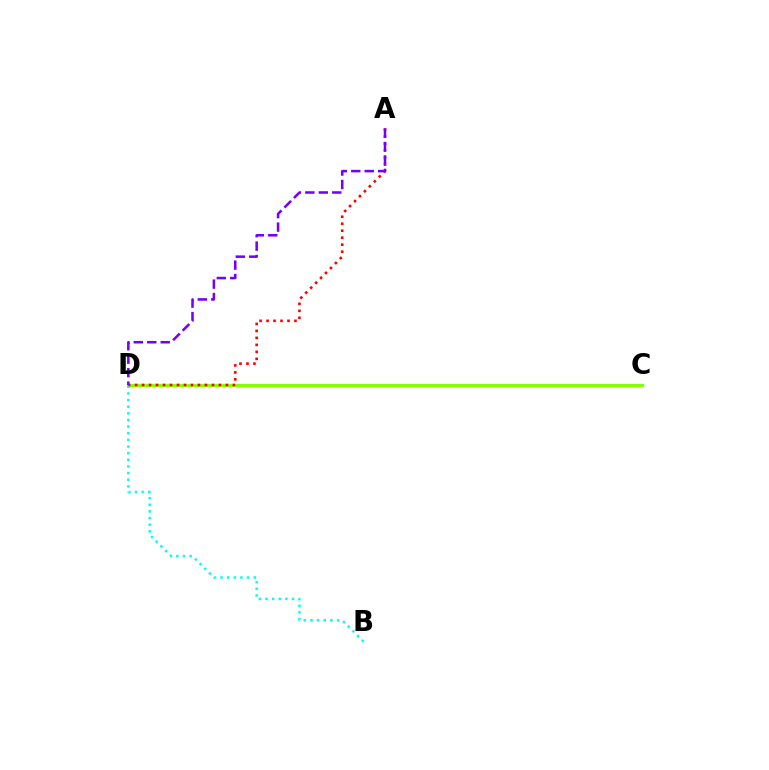{('C', 'D'): [{'color': '#84ff00', 'line_style': 'solid', 'thickness': 2.37}], ('B', 'D'): [{'color': '#00fff6', 'line_style': 'dotted', 'thickness': 1.8}], ('A', 'D'): [{'color': '#ff0000', 'line_style': 'dotted', 'thickness': 1.9}, {'color': '#7200ff', 'line_style': 'dashed', 'thickness': 1.83}]}